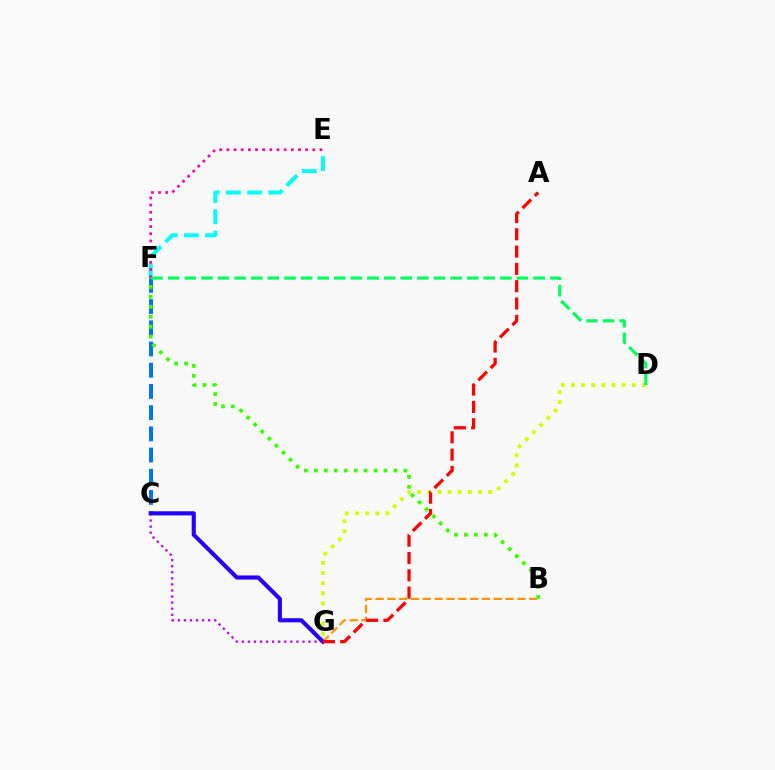{('C', 'F'): [{'color': '#0074ff', 'line_style': 'dashed', 'thickness': 2.88}], ('C', 'G'): [{'color': '#b900ff', 'line_style': 'dotted', 'thickness': 1.65}, {'color': '#2500ff', 'line_style': 'solid', 'thickness': 2.96}], ('D', 'G'): [{'color': '#d1ff00', 'line_style': 'dotted', 'thickness': 2.75}], ('B', 'G'): [{'color': '#ff9400', 'line_style': 'dashed', 'thickness': 1.61}], ('E', 'F'): [{'color': '#00fff6', 'line_style': 'dashed', 'thickness': 2.88}, {'color': '#ff00ac', 'line_style': 'dotted', 'thickness': 1.95}], ('B', 'F'): [{'color': '#3dff00', 'line_style': 'dotted', 'thickness': 2.7}], ('A', 'G'): [{'color': '#ff0000', 'line_style': 'dashed', 'thickness': 2.35}], ('D', 'F'): [{'color': '#00ff5c', 'line_style': 'dashed', 'thickness': 2.26}]}